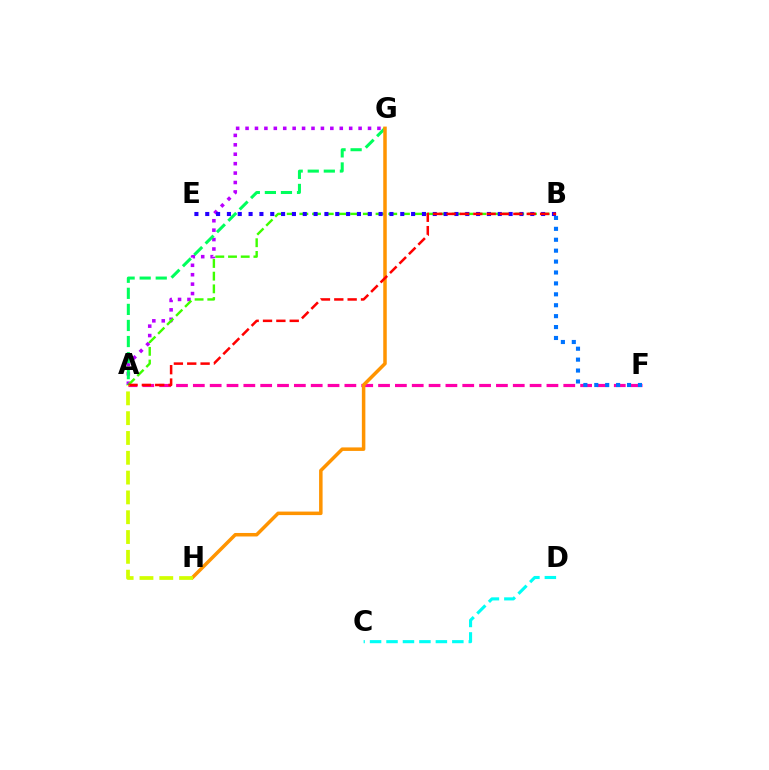{('A', 'F'): [{'color': '#ff00ac', 'line_style': 'dashed', 'thickness': 2.29}], ('A', 'G'): [{'color': '#b900ff', 'line_style': 'dotted', 'thickness': 2.56}, {'color': '#00ff5c', 'line_style': 'dashed', 'thickness': 2.18}], ('A', 'B'): [{'color': '#3dff00', 'line_style': 'dashed', 'thickness': 1.73}, {'color': '#ff0000', 'line_style': 'dashed', 'thickness': 1.81}], ('B', 'E'): [{'color': '#2500ff', 'line_style': 'dotted', 'thickness': 2.94}], ('C', 'D'): [{'color': '#00fff6', 'line_style': 'dashed', 'thickness': 2.24}], ('G', 'H'): [{'color': '#ff9400', 'line_style': 'solid', 'thickness': 2.53}], ('B', 'F'): [{'color': '#0074ff', 'line_style': 'dotted', 'thickness': 2.97}], ('A', 'H'): [{'color': '#d1ff00', 'line_style': 'dashed', 'thickness': 2.69}]}